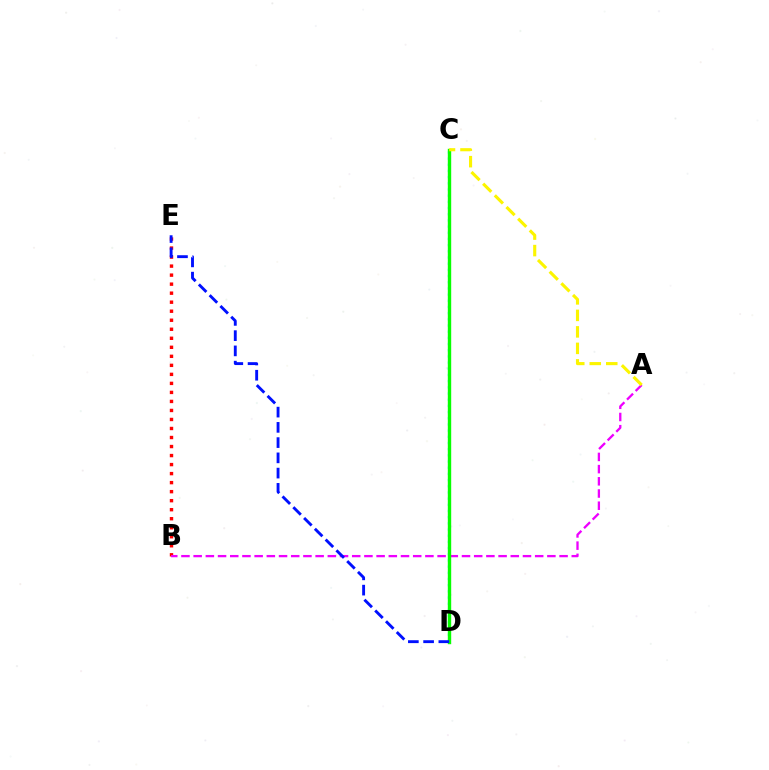{('B', 'E'): [{'color': '#ff0000', 'line_style': 'dotted', 'thickness': 2.45}], ('C', 'D'): [{'color': '#00fff6', 'line_style': 'dotted', 'thickness': 1.68}, {'color': '#08ff00', 'line_style': 'solid', 'thickness': 2.44}], ('A', 'B'): [{'color': '#ee00ff', 'line_style': 'dashed', 'thickness': 1.66}], ('A', 'C'): [{'color': '#fcf500', 'line_style': 'dashed', 'thickness': 2.24}], ('D', 'E'): [{'color': '#0010ff', 'line_style': 'dashed', 'thickness': 2.07}]}